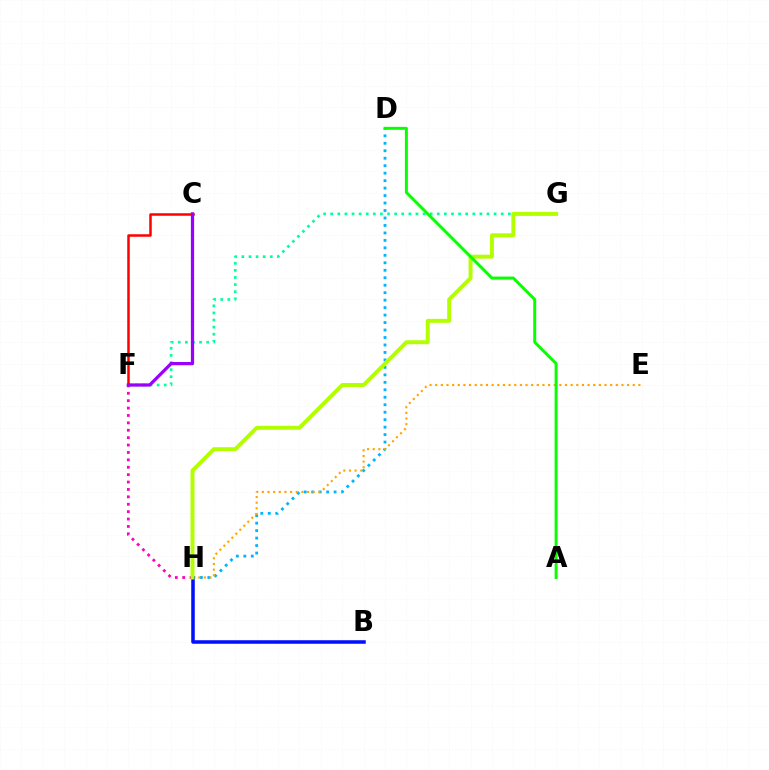{('F', 'G'): [{'color': '#00ff9d', 'line_style': 'dotted', 'thickness': 1.93}], ('D', 'H'): [{'color': '#00b5ff', 'line_style': 'dotted', 'thickness': 2.03}], ('C', 'F'): [{'color': '#ff0000', 'line_style': 'solid', 'thickness': 1.81}, {'color': '#9b00ff', 'line_style': 'solid', 'thickness': 2.34}], ('E', 'H'): [{'color': '#ffa500', 'line_style': 'dotted', 'thickness': 1.53}], ('B', 'H'): [{'color': '#0010ff', 'line_style': 'solid', 'thickness': 2.54}], ('F', 'H'): [{'color': '#ff00bd', 'line_style': 'dotted', 'thickness': 2.01}], ('G', 'H'): [{'color': '#b3ff00', 'line_style': 'solid', 'thickness': 2.84}], ('A', 'D'): [{'color': '#08ff00', 'line_style': 'solid', 'thickness': 2.14}]}